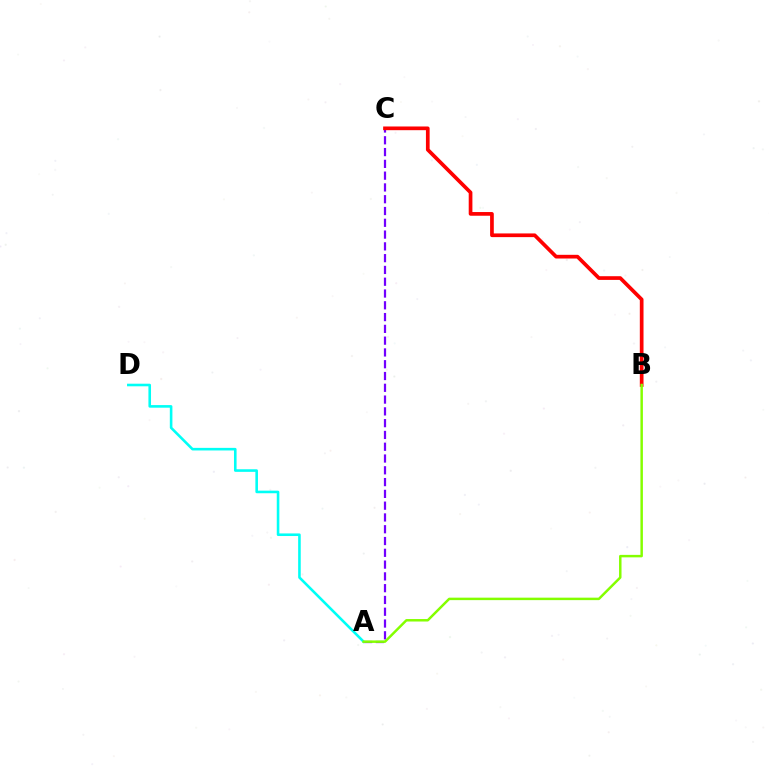{('A', 'C'): [{'color': '#7200ff', 'line_style': 'dashed', 'thickness': 1.6}], ('B', 'C'): [{'color': '#ff0000', 'line_style': 'solid', 'thickness': 2.66}], ('A', 'D'): [{'color': '#00fff6', 'line_style': 'solid', 'thickness': 1.87}], ('A', 'B'): [{'color': '#84ff00', 'line_style': 'solid', 'thickness': 1.78}]}